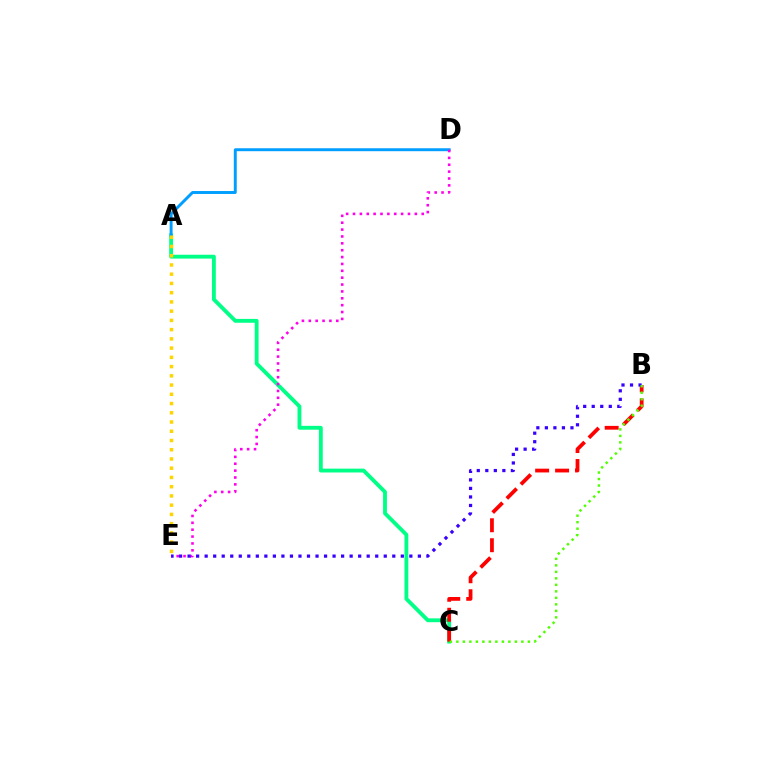{('A', 'C'): [{'color': '#00ff86', 'line_style': 'solid', 'thickness': 2.77}], ('B', 'C'): [{'color': '#ff0000', 'line_style': 'dashed', 'thickness': 2.71}, {'color': '#4fff00', 'line_style': 'dotted', 'thickness': 1.77}], ('A', 'D'): [{'color': '#009eff', 'line_style': 'solid', 'thickness': 2.12}], ('D', 'E'): [{'color': '#ff00ed', 'line_style': 'dotted', 'thickness': 1.87}], ('A', 'E'): [{'color': '#ffd500', 'line_style': 'dotted', 'thickness': 2.51}], ('B', 'E'): [{'color': '#3700ff', 'line_style': 'dotted', 'thickness': 2.32}]}